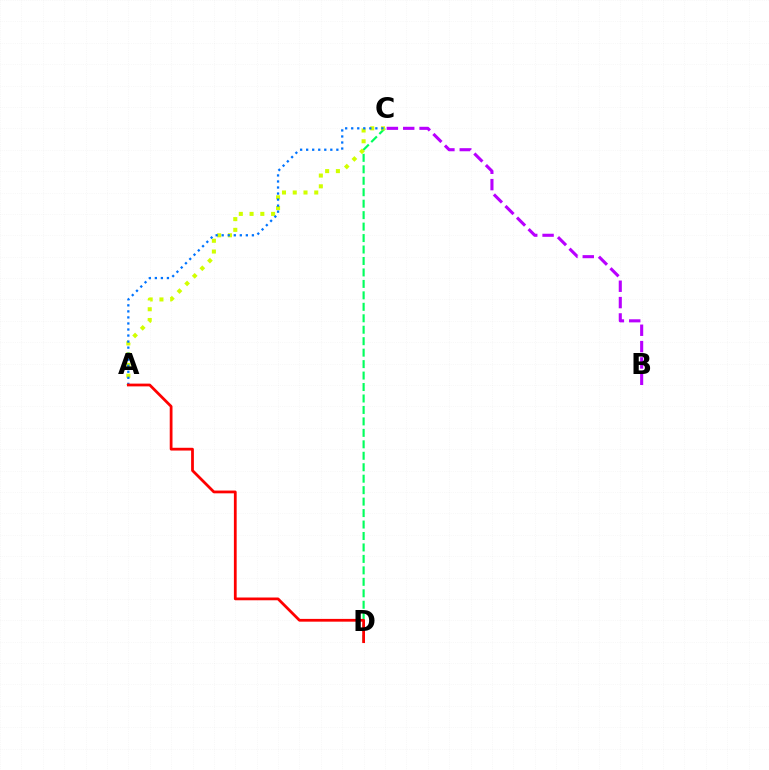{('B', 'C'): [{'color': '#b900ff', 'line_style': 'dashed', 'thickness': 2.22}], ('C', 'D'): [{'color': '#00ff5c', 'line_style': 'dashed', 'thickness': 1.56}], ('A', 'C'): [{'color': '#d1ff00', 'line_style': 'dotted', 'thickness': 2.92}, {'color': '#0074ff', 'line_style': 'dotted', 'thickness': 1.64}], ('A', 'D'): [{'color': '#ff0000', 'line_style': 'solid', 'thickness': 1.99}]}